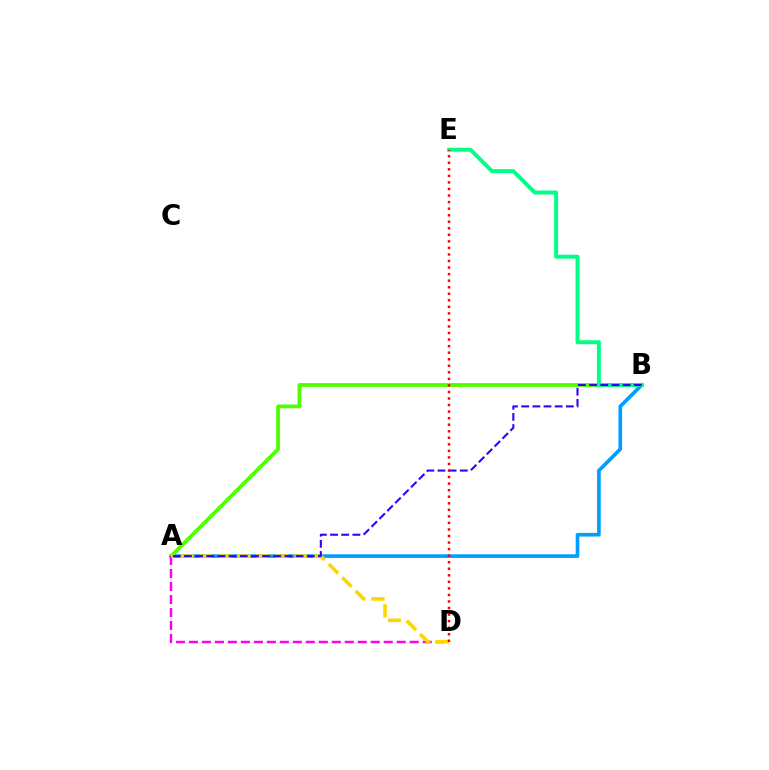{('A', 'B'): [{'color': '#009eff', 'line_style': 'solid', 'thickness': 2.63}, {'color': '#4fff00', 'line_style': 'solid', 'thickness': 2.74}, {'color': '#3700ff', 'line_style': 'dashed', 'thickness': 1.52}], ('A', 'D'): [{'color': '#ff00ed', 'line_style': 'dashed', 'thickness': 1.76}, {'color': '#ffd500', 'line_style': 'dashed', 'thickness': 2.58}], ('B', 'E'): [{'color': '#00ff86', 'line_style': 'solid', 'thickness': 2.85}], ('D', 'E'): [{'color': '#ff0000', 'line_style': 'dotted', 'thickness': 1.78}]}